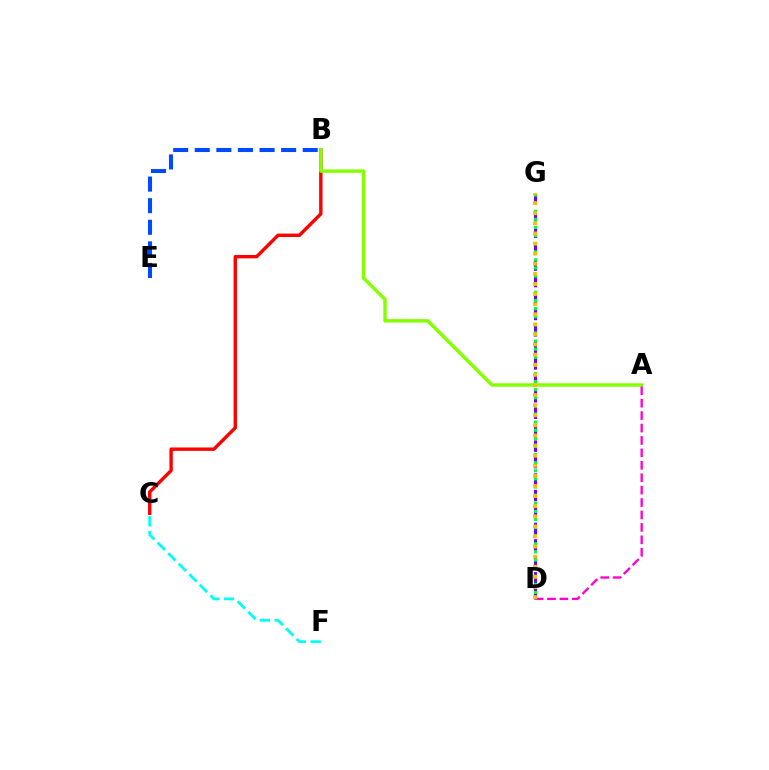{('D', 'G'): [{'color': '#7200ff', 'line_style': 'dashed', 'thickness': 2.24}, {'color': '#00ff39', 'line_style': 'dotted', 'thickness': 2.2}, {'color': '#ffbd00', 'line_style': 'dotted', 'thickness': 2.74}], ('B', 'C'): [{'color': '#ff0000', 'line_style': 'solid', 'thickness': 2.45}], ('A', 'B'): [{'color': '#84ff00', 'line_style': 'solid', 'thickness': 2.47}], ('B', 'E'): [{'color': '#004bff', 'line_style': 'dashed', 'thickness': 2.93}], ('A', 'D'): [{'color': '#ff00cf', 'line_style': 'dashed', 'thickness': 1.69}], ('C', 'F'): [{'color': '#00fff6', 'line_style': 'dashed', 'thickness': 2.03}]}